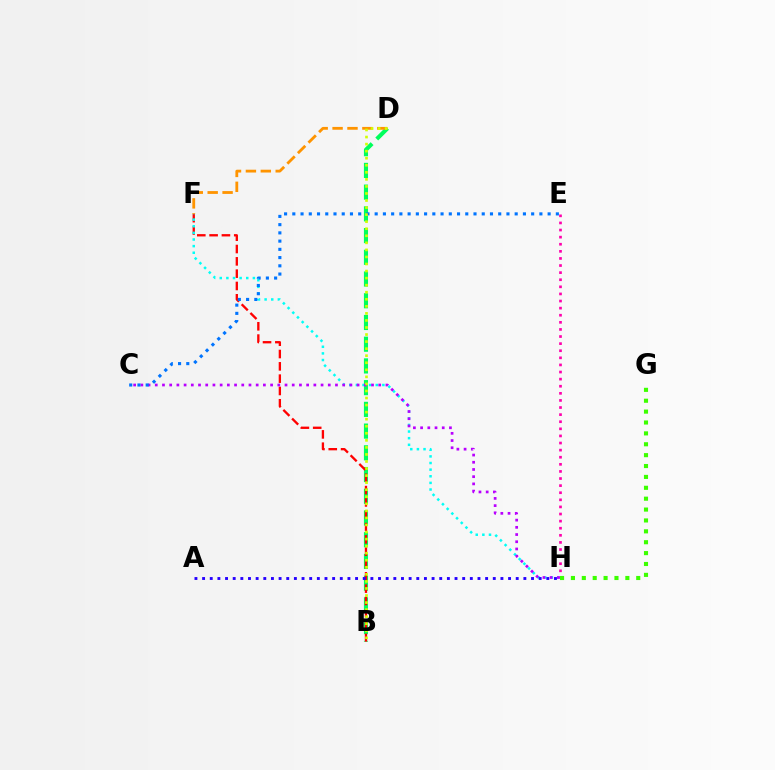{('B', 'D'): [{'color': '#00ff5c', 'line_style': 'dashed', 'thickness': 2.95}, {'color': '#d1ff00', 'line_style': 'dotted', 'thickness': 1.92}], ('B', 'F'): [{'color': '#ff0000', 'line_style': 'dashed', 'thickness': 1.67}], ('F', 'H'): [{'color': '#00fff6', 'line_style': 'dotted', 'thickness': 1.8}], ('E', 'H'): [{'color': '#ff00ac', 'line_style': 'dotted', 'thickness': 1.93}], ('C', 'H'): [{'color': '#b900ff', 'line_style': 'dotted', 'thickness': 1.96}], ('A', 'H'): [{'color': '#2500ff', 'line_style': 'dotted', 'thickness': 2.08}], ('G', 'H'): [{'color': '#3dff00', 'line_style': 'dotted', 'thickness': 2.96}], ('D', 'F'): [{'color': '#ff9400', 'line_style': 'dashed', 'thickness': 2.02}], ('C', 'E'): [{'color': '#0074ff', 'line_style': 'dotted', 'thickness': 2.24}]}